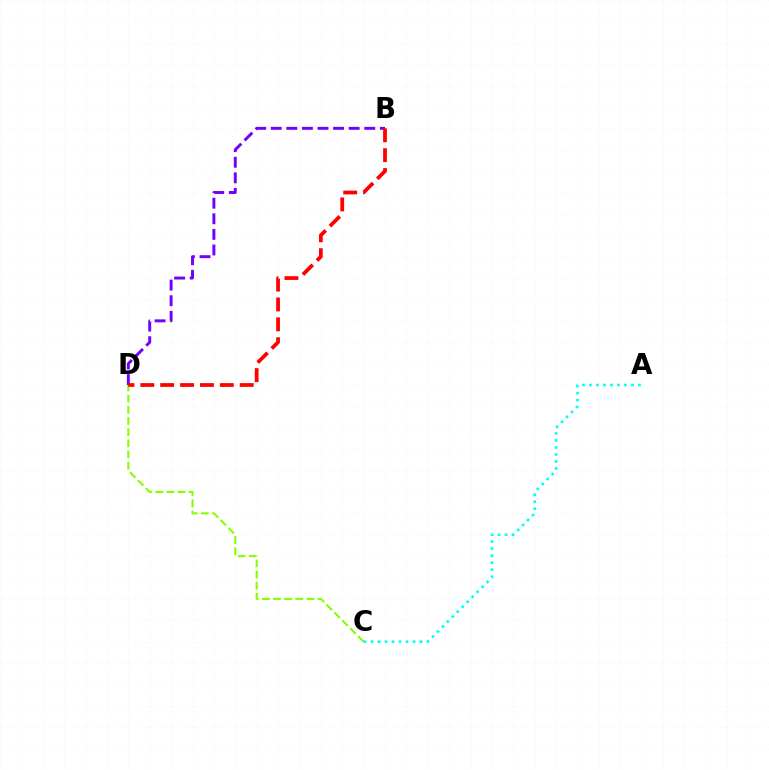{('C', 'D'): [{'color': '#84ff00', 'line_style': 'dashed', 'thickness': 1.52}], ('B', 'D'): [{'color': '#7200ff', 'line_style': 'dashed', 'thickness': 2.12}, {'color': '#ff0000', 'line_style': 'dashed', 'thickness': 2.7}], ('A', 'C'): [{'color': '#00fff6', 'line_style': 'dotted', 'thickness': 1.91}]}